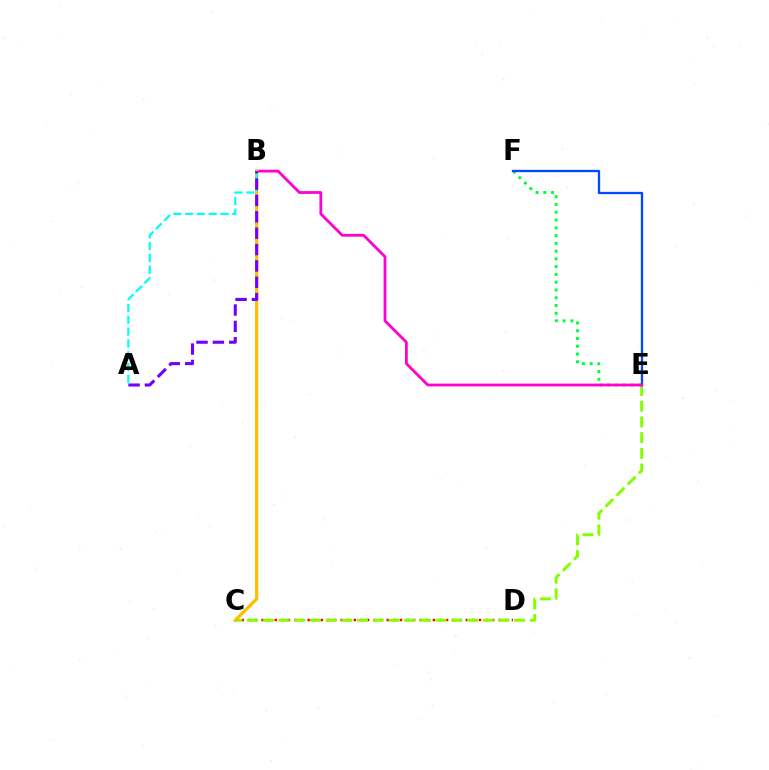{('C', 'D'): [{'color': '#ff0000', 'line_style': 'dotted', 'thickness': 1.79}], ('C', 'E'): [{'color': '#84ff00', 'line_style': 'dashed', 'thickness': 2.13}], ('E', 'F'): [{'color': '#00ff39', 'line_style': 'dotted', 'thickness': 2.11}, {'color': '#004bff', 'line_style': 'solid', 'thickness': 1.67}], ('B', 'E'): [{'color': '#ff00cf', 'line_style': 'solid', 'thickness': 2.01}], ('B', 'C'): [{'color': '#ffbd00', 'line_style': 'solid', 'thickness': 2.33}], ('A', 'B'): [{'color': '#00fff6', 'line_style': 'dashed', 'thickness': 1.6}, {'color': '#7200ff', 'line_style': 'dashed', 'thickness': 2.22}]}